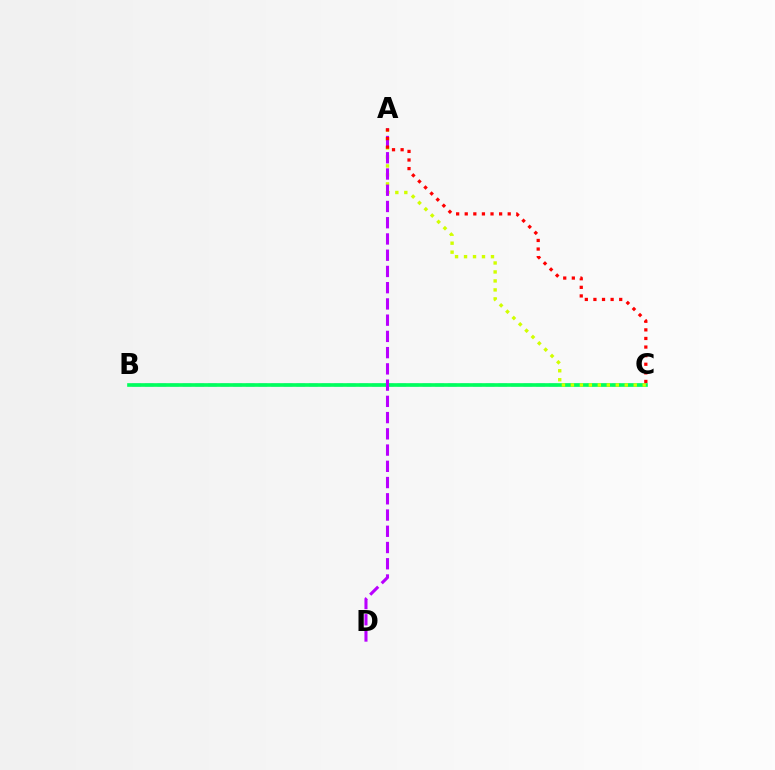{('B', 'C'): [{'color': '#0074ff', 'line_style': 'dashed', 'thickness': 1.72}, {'color': '#00ff5c', 'line_style': 'solid', 'thickness': 2.63}], ('A', 'C'): [{'color': '#d1ff00', 'line_style': 'dotted', 'thickness': 2.44}, {'color': '#ff0000', 'line_style': 'dotted', 'thickness': 2.34}], ('A', 'D'): [{'color': '#b900ff', 'line_style': 'dashed', 'thickness': 2.21}]}